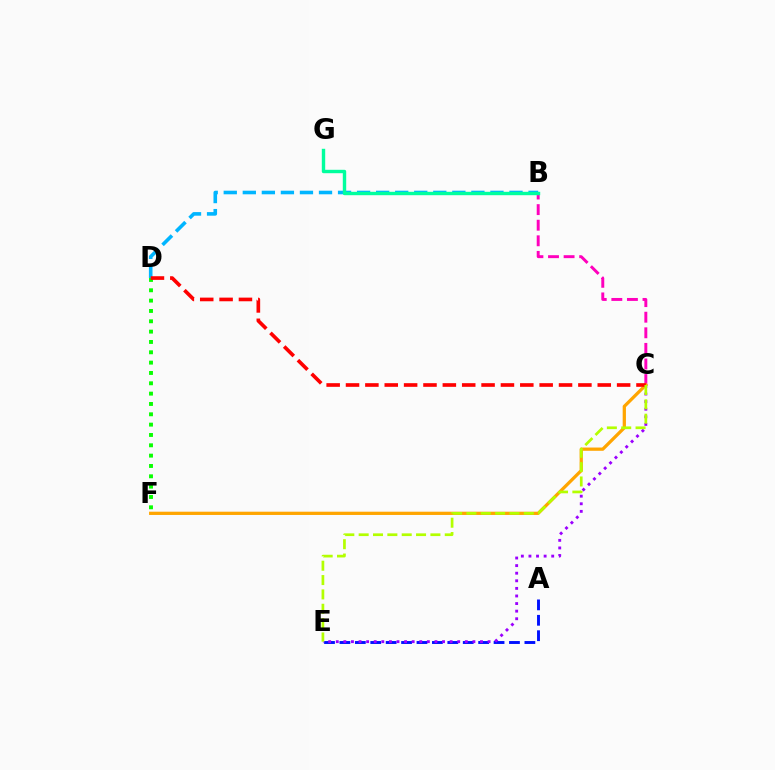{('B', 'C'): [{'color': '#ff00bd', 'line_style': 'dashed', 'thickness': 2.12}], ('A', 'E'): [{'color': '#0010ff', 'line_style': 'dashed', 'thickness': 2.09}], ('C', 'E'): [{'color': '#9b00ff', 'line_style': 'dotted', 'thickness': 2.06}, {'color': '#b3ff00', 'line_style': 'dashed', 'thickness': 1.95}], ('B', 'D'): [{'color': '#00b5ff', 'line_style': 'dashed', 'thickness': 2.59}], ('C', 'F'): [{'color': '#ffa500', 'line_style': 'solid', 'thickness': 2.35}], ('D', 'F'): [{'color': '#08ff00', 'line_style': 'dotted', 'thickness': 2.81}], ('B', 'G'): [{'color': '#00ff9d', 'line_style': 'solid', 'thickness': 2.45}], ('C', 'D'): [{'color': '#ff0000', 'line_style': 'dashed', 'thickness': 2.63}]}